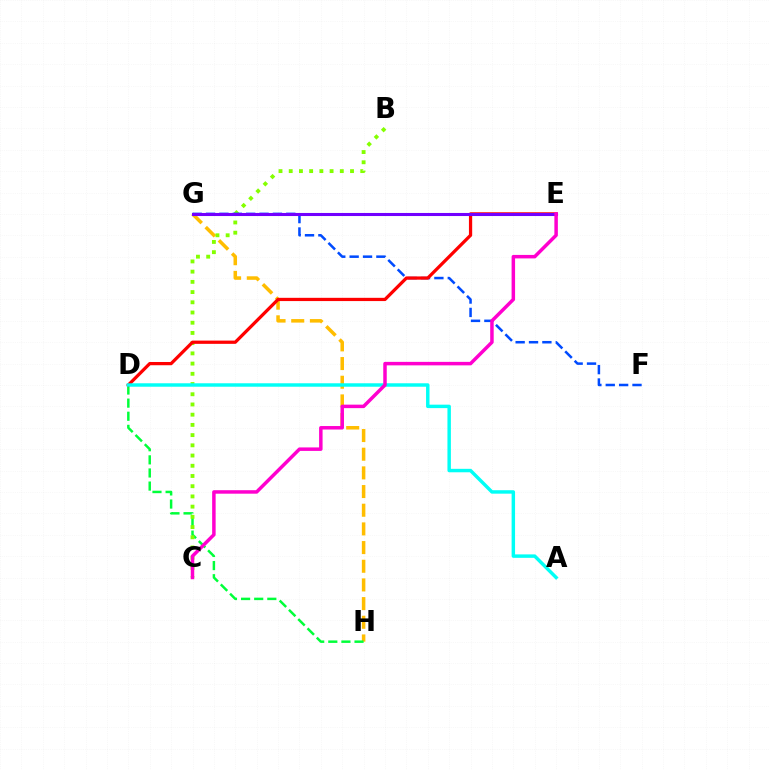{('G', 'H'): [{'color': '#ffbd00', 'line_style': 'dashed', 'thickness': 2.54}], ('D', 'H'): [{'color': '#00ff39', 'line_style': 'dashed', 'thickness': 1.78}], ('B', 'C'): [{'color': '#84ff00', 'line_style': 'dotted', 'thickness': 2.78}], ('F', 'G'): [{'color': '#004bff', 'line_style': 'dashed', 'thickness': 1.82}], ('D', 'E'): [{'color': '#ff0000', 'line_style': 'solid', 'thickness': 2.34}], ('A', 'D'): [{'color': '#00fff6', 'line_style': 'solid', 'thickness': 2.48}], ('E', 'G'): [{'color': '#7200ff', 'line_style': 'solid', 'thickness': 2.21}], ('C', 'E'): [{'color': '#ff00cf', 'line_style': 'solid', 'thickness': 2.51}]}